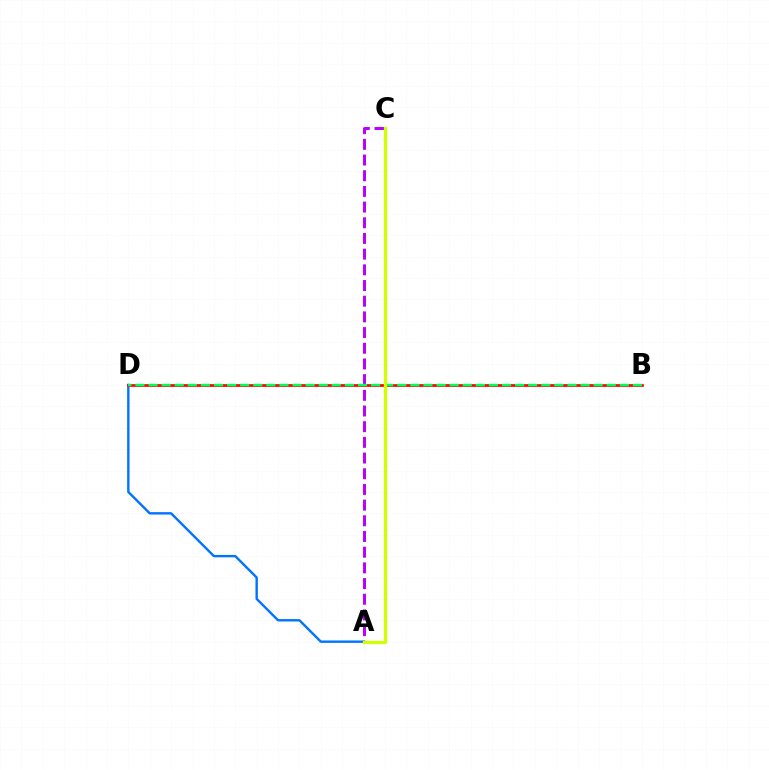{('A', 'D'): [{'color': '#0074ff', 'line_style': 'solid', 'thickness': 1.73}], ('A', 'C'): [{'color': '#b900ff', 'line_style': 'dashed', 'thickness': 2.13}, {'color': '#d1ff00', 'line_style': 'solid', 'thickness': 2.35}], ('B', 'D'): [{'color': '#ff0000', 'line_style': 'solid', 'thickness': 1.95}, {'color': '#00ff5c', 'line_style': 'dashed', 'thickness': 1.78}]}